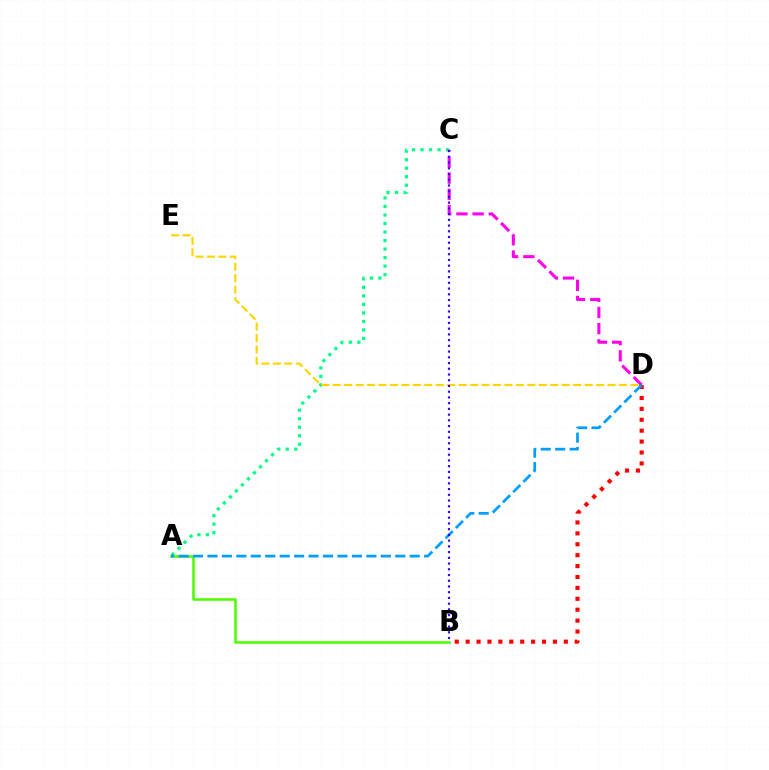{('A', 'B'): [{'color': '#4fff00', 'line_style': 'solid', 'thickness': 1.85}], ('A', 'C'): [{'color': '#00ff86', 'line_style': 'dotted', 'thickness': 2.32}], ('C', 'D'): [{'color': '#ff00ed', 'line_style': 'dashed', 'thickness': 2.2}], ('D', 'E'): [{'color': '#ffd500', 'line_style': 'dashed', 'thickness': 1.56}], ('B', 'D'): [{'color': '#ff0000', 'line_style': 'dotted', 'thickness': 2.96}], ('A', 'D'): [{'color': '#009eff', 'line_style': 'dashed', 'thickness': 1.96}], ('B', 'C'): [{'color': '#3700ff', 'line_style': 'dotted', 'thickness': 1.56}]}